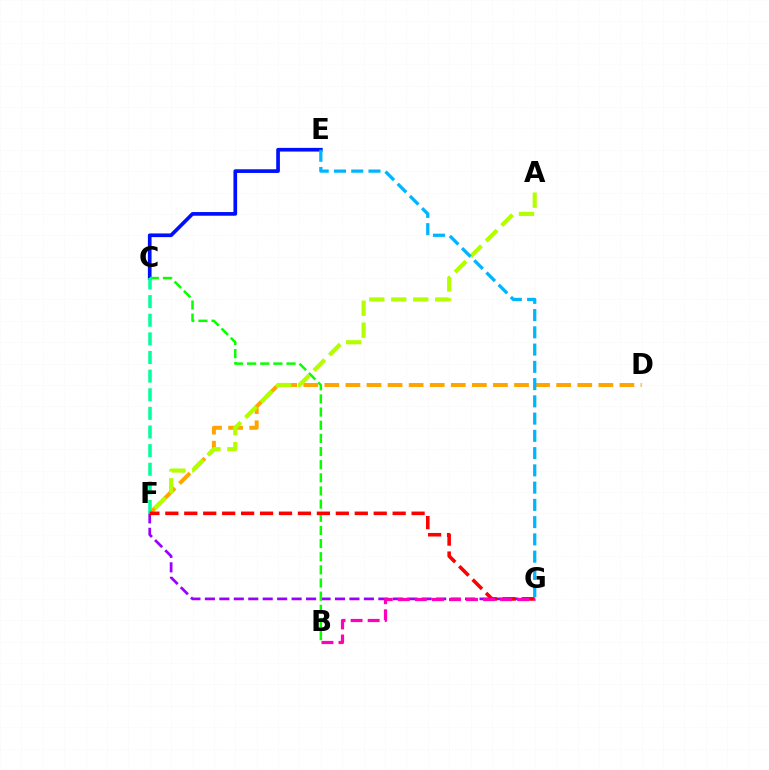{('F', 'G'): [{'color': '#9b00ff', 'line_style': 'dashed', 'thickness': 1.96}, {'color': '#ff0000', 'line_style': 'dashed', 'thickness': 2.57}], ('C', 'E'): [{'color': '#0010ff', 'line_style': 'solid', 'thickness': 2.65}], ('B', 'C'): [{'color': '#08ff00', 'line_style': 'dashed', 'thickness': 1.79}], ('D', 'F'): [{'color': '#ffa500', 'line_style': 'dashed', 'thickness': 2.86}], ('A', 'F'): [{'color': '#b3ff00', 'line_style': 'dashed', 'thickness': 2.98}], ('C', 'F'): [{'color': '#00ff9d', 'line_style': 'dashed', 'thickness': 2.53}], ('B', 'G'): [{'color': '#ff00bd', 'line_style': 'dashed', 'thickness': 2.32}], ('E', 'G'): [{'color': '#00b5ff', 'line_style': 'dashed', 'thickness': 2.34}]}